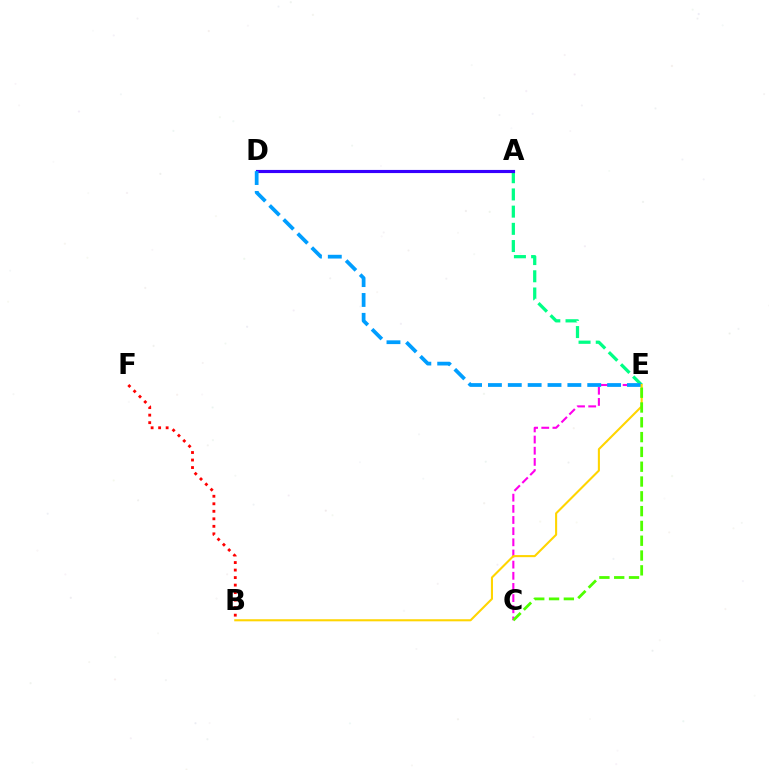{('C', 'E'): [{'color': '#ff00ed', 'line_style': 'dashed', 'thickness': 1.52}, {'color': '#4fff00', 'line_style': 'dashed', 'thickness': 2.01}], ('A', 'E'): [{'color': '#00ff86', 'line_style': 'dashed', 'thickness': 2.34}], ('A', 'D'): [{'color': '#3700ff', 'line_style': 'solid', 'thickness': 2.26}], ('D', 'E'): [{'color': '#009eff', 'line_style': 'dashed', 'thickness': 2.7}], ('B', 'E'): [{'color': '#ffd500', 'line_style': 'solid', 'thickness': 1.5}], ('B', 'F'): [{'color': '#ff0000', 'line_style': 'dotted', 'thickness': 2.04}]}